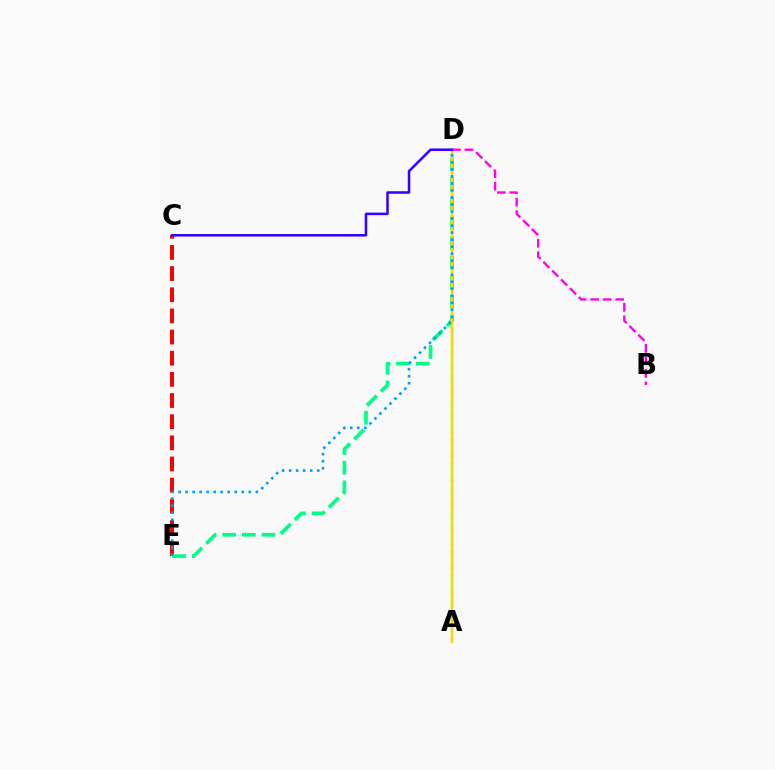{('B', 'D'): [{'color': '#ff00ed', 'line_style': 'dashed', 'thickness': 1.7}], ('A', 'D'): [{'color': '#4fff00', 'line_style': 'dashed', 'thickness': 1.7}, {'color': '#ffd500', 'line_style': 'solid', 'thickness': 1.71}], ('C', 'E'): [{'color': '#ff0000', 'line_style': 'dashed', 'thickness': 2.87}], ('D', 'E'): [{'color': '#00ff86', 'line_style': 'dashed', 'thickness': 2.67}, {'color': '#009eff', 'line_style': 'dotted', 'thickness': 1.91}], ('C', 'D'): [{'color': '#3700ff', 'line_style': 'solid', 'thickness': 1.83}]}